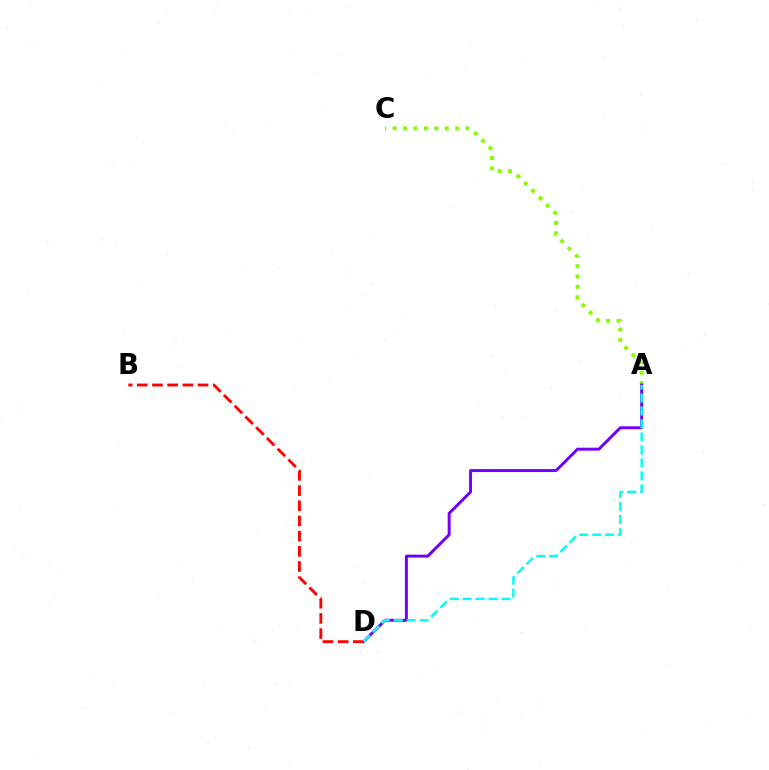{('A', 'C'): [{'color': '#84ff00', 'line_style': 'dotted', 'thickness': 2.83}], ('A', 'D'): [{'color': '#7200ff', 'line_style': 'solid', 'thickness': 2.13}, {'color': '#00fff6', 'line_style': 'dashed', 'thickness': 1.76}], ('B', 'D'): [{'color': '#ff0000', 'line_style': 'dashed', 'thickness': 2.06}]}